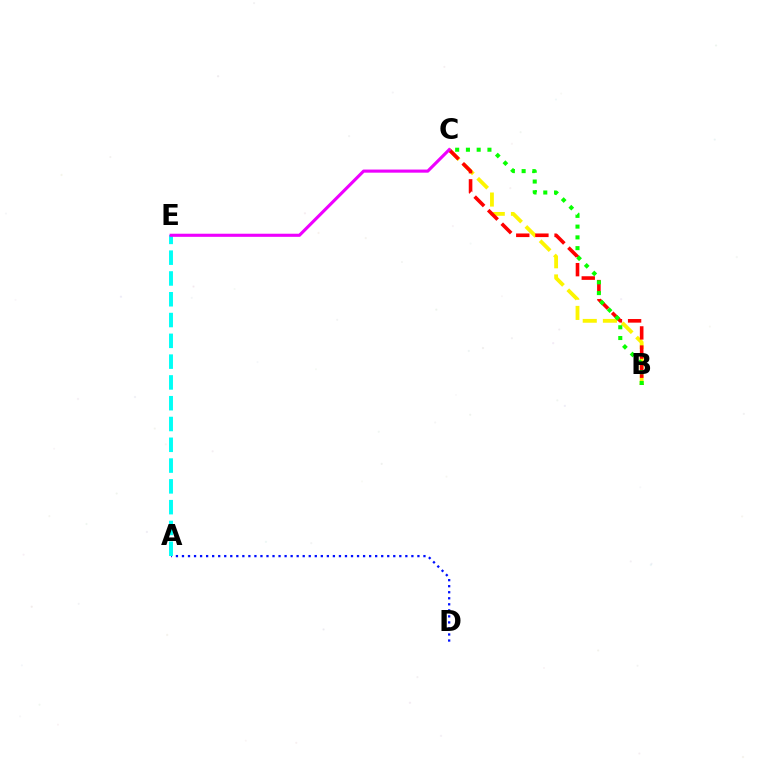{('A', 'D'): [{'color': '#0010ff', 'line_style': 'dotted', 'thickness': 1.64}], ('A', 'E'): [{'color': '#00fff6', 'line_style': 'dashed', 'thickness': 2.82}], ('B', 'C'): [{'color': '#fcf500', 'line_style': 'dashed', 'thickness': 2.74}, {'color': '#ff0000', 'line_style': 'dashed', 'thickness': 2.6}, {'color': '#08ff00', 'line_style': 'dotted', 'thickness': 2.92}], ('C', 'E'): [{'color': '#ee00ff', 'line_style': 'solid', 'thickness': 2.24}]}